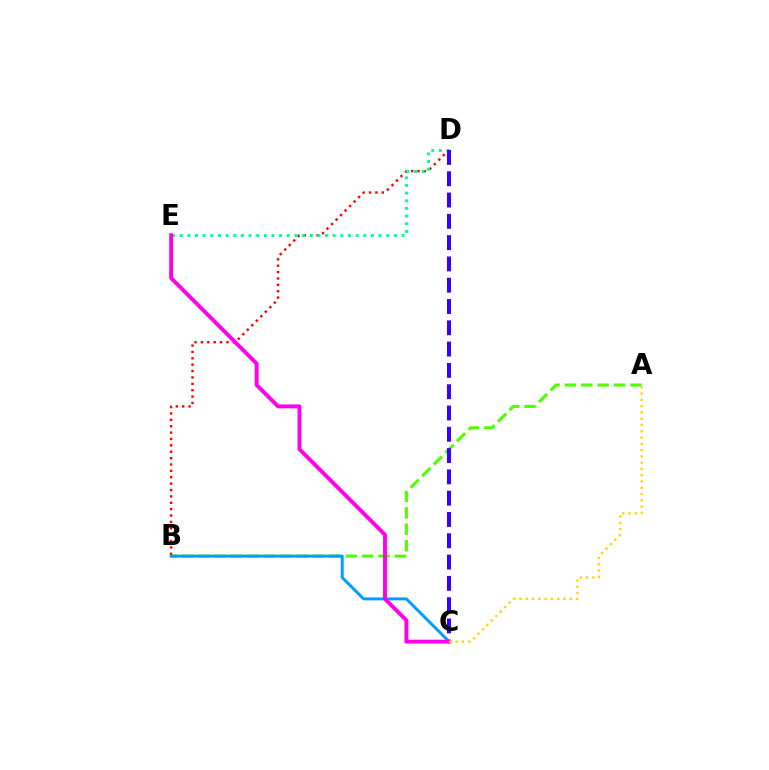{('A', 'B'): [{'color': '#4fff00', 'line_style': 'dashed', 'thickness': 2.23}], ('B', 'D'): [{'color': '#ff0000', 'line_style': 'dotted', 'thickness': 1.73}], ('D', 'E'): [{'color': '#00ff86', 'line_style': 'dotted', 'thickness': 2.08}], ('C', 'D'): [{'color': '#3700ff', 'line_style': 'dashed', 'thickness': 2.89}], ('B', 'C'): [{'color': '#009eff', 'line_style': 'solid', 'thickness': 2.13}], ('C', 'E'): [{'color': '#ff00ed', 'line_style': 'solid', 'thickness': 2.81}], ('A', 'C'): [{'color': '#ffd500', 'line_style': 'dotted', 'thickness': 1.71}]}